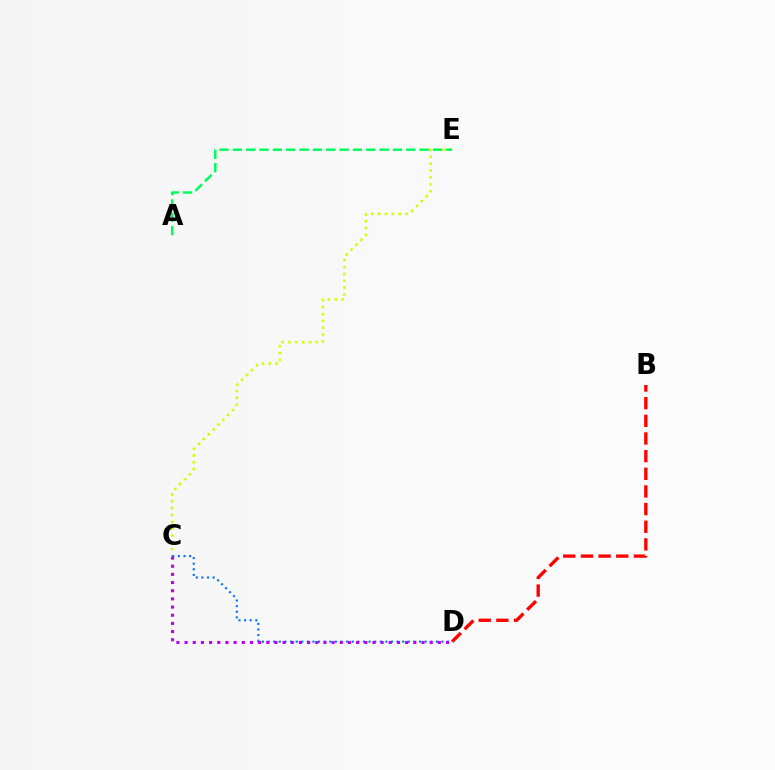{('C', 'E'): [{'color': '#d1ff00', 'line_style': 'dotted', 'thickness': 1.86}], ('B', 'D'): [{'color': '#ff0000', 'line_style': 'dashed', 'thickness': 2.4}], ('C', 'D'): [{'color': '#0074ff', 'line_style': 'dotted', 'thickness': 1.52}, {'color': '#b900ff', 'line_style': 'dotted', 'thickness': 2.22}], ('A', 'E'): [{'color': '#00ff5c', 'line_style': 'dashed', 'thickness': 1.81}]}